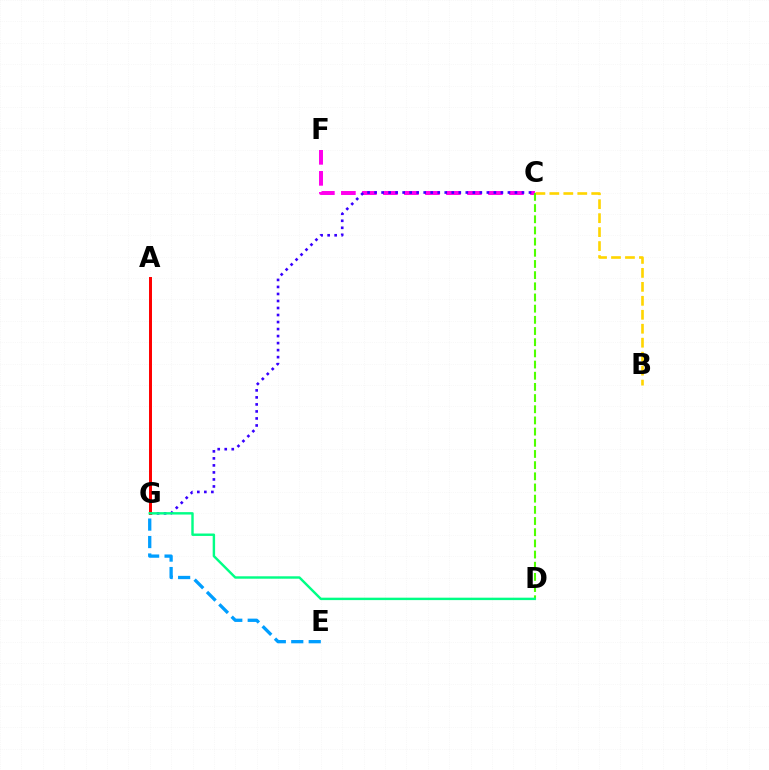{('C', 'F'): [{'color': '#ff00ed', 'line_style': 'dashed', 'thickness': 2.85}], ('C', 'G'): [{'color': '#3700ff', 'line_style': 'dotted', 'thickness': 1.91}], ('E', 'G'): [{'color': '#009eff', 'line_style': 'dashed', 'thickness': 2.37}], ('B', 'C'): [{'color': '#ffd500', 'line_style': 'dashed', 'thickness': 1.9}], ('C', 'D'): [{'color': '#4fff00', 'line_style': 'dashed', 'thickness': 1.52}], ('A', 'G'): [{'color': '#ff0000', 'line_style': 'solid', 'thickness': 2.14}], ('D', 'G'): [{'color': '#00ff86', 'line_style': 'solid', 'thickness': 1.75}]}